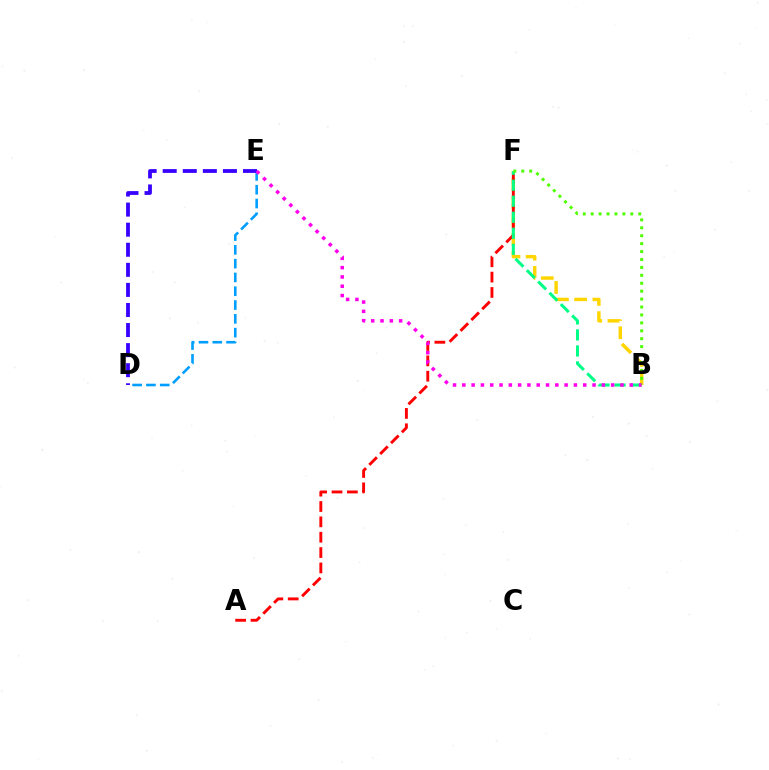{('D', 'E'): [{'color': '#009eff', 'line_style': 'dashed', 'thickness': 1.87}, {'color': '#3700ff', 'line_style': 'dashed', 'thickness': 2.73}], ('B', 'F'): [{'color': '#ffd500', 'line_style': 'dashed', 'thickness': 2.48}, {'color': '#00ff86', 'line_style': 'dashed', 'thickness': 2.18}, {'color': '#4fff00', 'line_style': 'dotted', 'thickness': 2.15}], ('A', 'F'): [{'color': '#ff0000', 'line_style': 'dashed', 'thickness': 2.09}], ('B', 'E'): [{'color': '#ff00ed', 'line_style': 'dotted', 'thickness': 2.53}]}